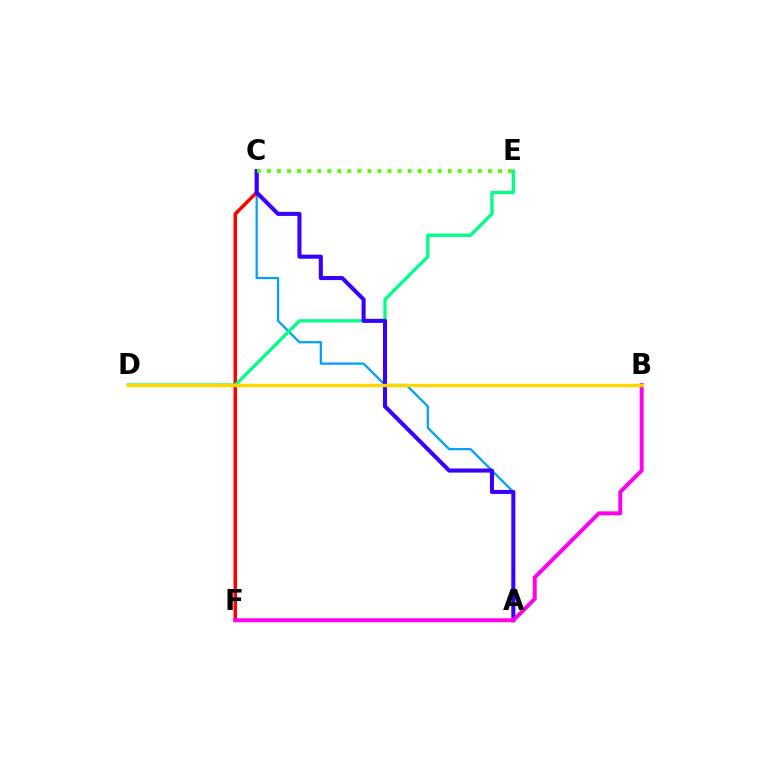{('A', 'C'): [{'color': '#009eff', 'line_style': 'solid', 'thickness': 1.62}, {'color': '#3700ff', 'line_style': 'solid', 'thickness': 2.92}], ('C', 'F'): [{'color': '#ff0000', 'line_style': 'solid', 'thickness': 2.53}], ('D', 'E'): [{'color': '#00ff86', 'line_style': 'solid', 'thickness': 2.38}], ('C', 'E'): [{'color': '#4fff00', 'line_style': 'dotted', 'thickness': 2.73}], ('B', 'F'): [{'color': '#ff00ed', 'line_style': 'solid', 'thickness': 2.85}], ('B', 'D'): [{'color': '#ffd500', 'line_style': 'solid', 'thickness': 2.47}]}